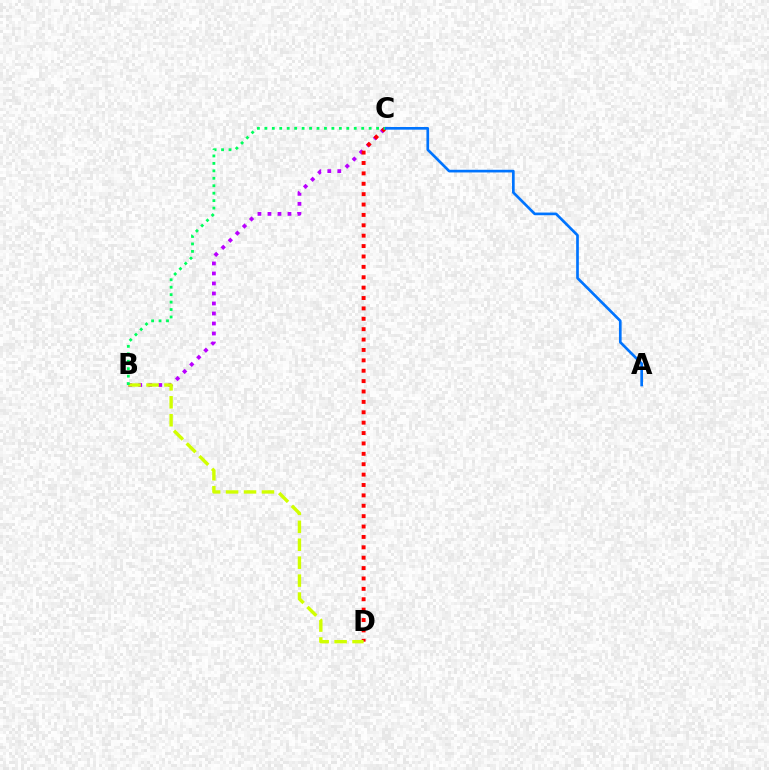{('B', 'C'): [{'color': '#b900ff', 'line_style': 'dotted', 'thickness': 2.72}, {'color': '#00ff5c', 'line_style': 'dotted', 'thickness': 2.02}], ('C', 'D'): [{'color': '#ff0000', 'line_style': 'dotted', 'thickness': 2.82}], ('B', 'D'): [{'color': '#d1ff00', 'line_style': 'dashed', 'thickness': 2.44}], ('A', 'C'): [{'color': '#0074ff', 'line_style': 'solid', 'thickness': 1.93}]}